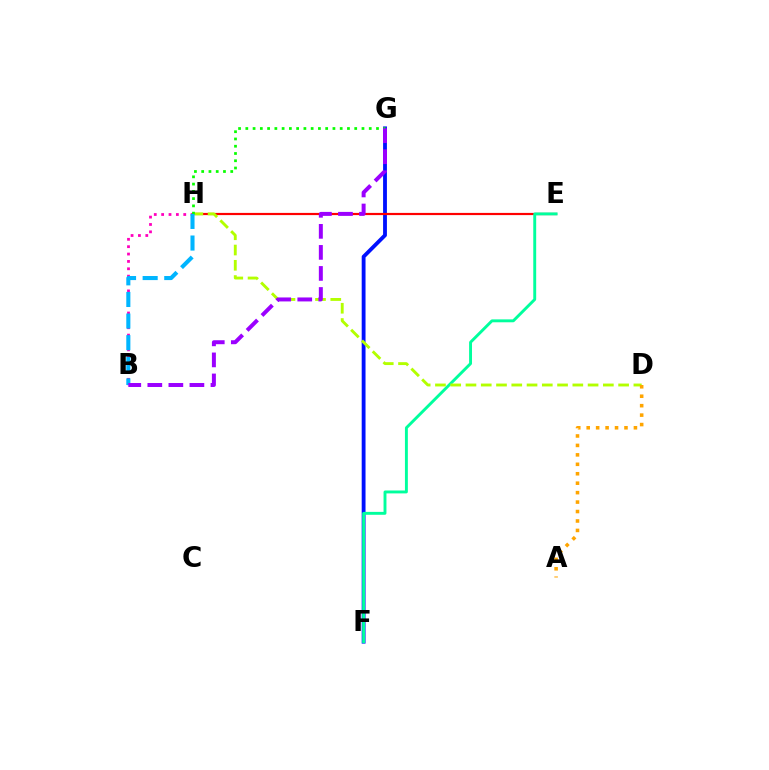{('B', 'H'): [{'color': '#ff00bd', 'line_style': 'dotted', 'thickness': 2.0}, {'color': '#00b5ff', 'line_style': 'dashed', 'thickness': 2.94}], ('F', 'G'): [{'color': '#0010ff', 'line_style': 'solid', 'thickness': 2.76}], ('E', 'H'): [{'color': '#ff0000', 'line_style': 'solid', 'thickness': 1.58}], ('E', 'F'): [{'color': '#00ff9d', 'line_style': 'solid', 'thickness': 2.09}], ('D', 'H'): [{'color': '#b3ff00', 'line_style': 'dashed', 'thickness': 2.07}], ('A', 'D'): [{'color': '#ffa500', 'line_style': 'dotted', 'thickness': 2.57}], ('G', 'H'): [{'color': '#08ff00', 'line_style': 'dotted', 'thickness': 1.97}], ('B', 'G'): [{'color': '#9b00ff', 'line_style': 'dashed', 'thickness': 2.86}]}